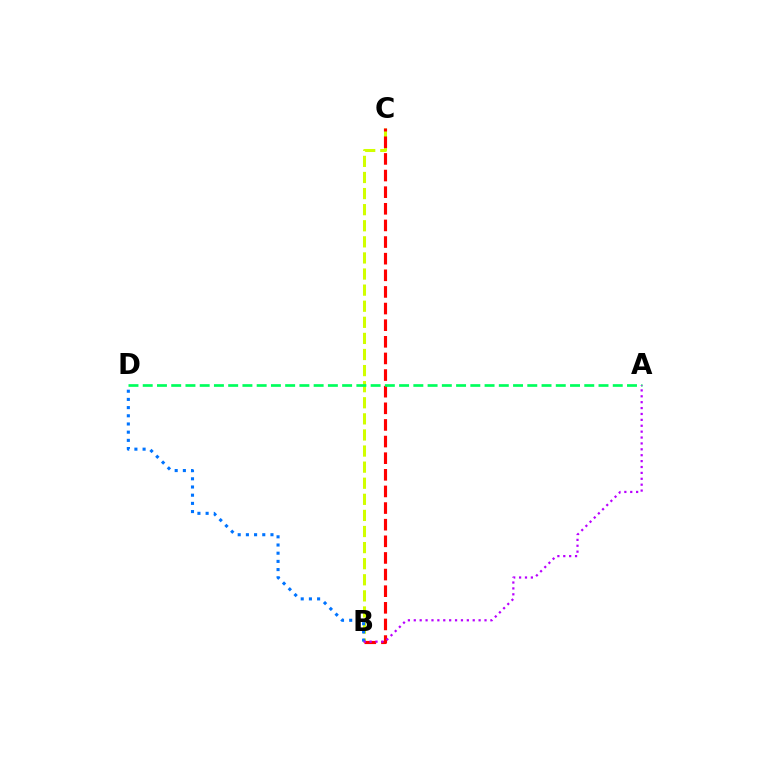{('B', 'C'): [{'color': '#d1ff00', 'line_style': 'dashed', 'thickness': 2.19}, {'color': '#ff0000', 'line_style': 'dashed', 'thickness': 2.26}], ('A', 'D'): [{'color': '#00ff5c', 'line_style': 'dashed', 'thickness': 1.93}], ('B', 'D'): [{'color': '#0074ff', 'line_style': 'dotted', 'thickness': 2.23}], ('A', 'B'): [{'color': '#b900ff', 'line_style': 'dotted', 'thickness': 1.6}]}